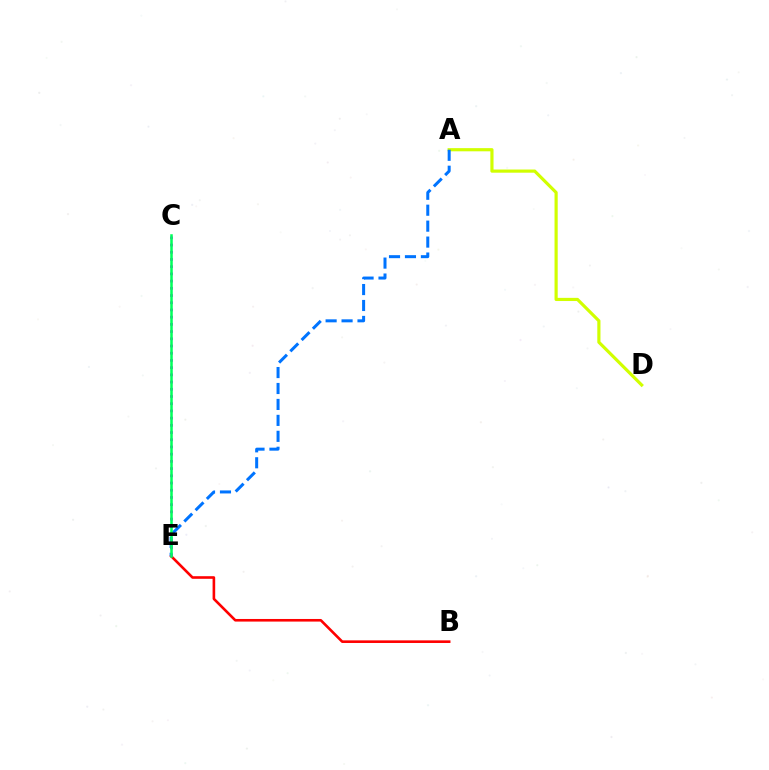{('A', 'D'): [{'color': '#d1ff00', 'line_style': 'solid', 'thickness': 2.28}], ('B', 'E'): [{'color': '#ff0000', 'line_style': 'solid', 'thickness': 1.88}], ('A', 'E'): [{'color': '#0074ff', 'line_style': 'dashed', 'thickness': 2.17}], ('C', 'E'): [{'color': '#b900ff', 'line_style': 'dotted', 'thickness': 1.96}, {'color': '#00ff5c', 'line_style': 'solid', 'thickness': 1.82}]}